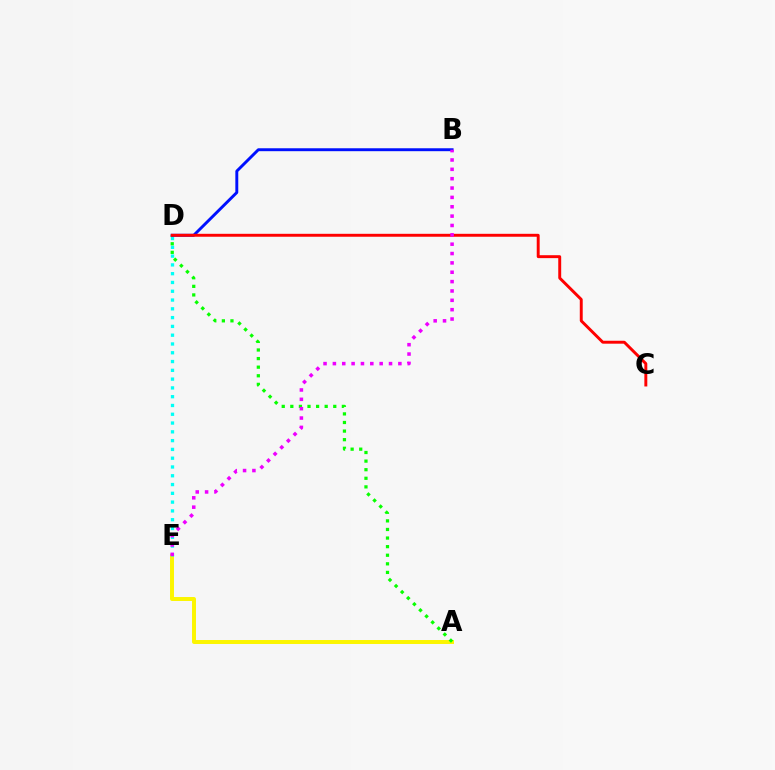{('A', 'E'): [{'color': '#fcf500', 'line_style': 'solid', 'thickness': 2.85}], ('D', 'E'): [{'color': '#00fff6', 'line_style': 'dotted', 'thickness': 2.39}], ('A', 'D'): [{'color': '#08ff00', 'line_style': 'dotted', 'thickness': 2.33}], ('B', 'D'): [{'color': '#0010ff', 'line_style': 'solid', 'thickness': 2.1}], ('C', 'D'): [{'color': '#ff0000', 'line_style': 'solid', 'thickness': 2.11}], ('B', 'E'): [{'color': '#ee00ff', 'line_style': 'dotted', 'thickness': 2.54}]}